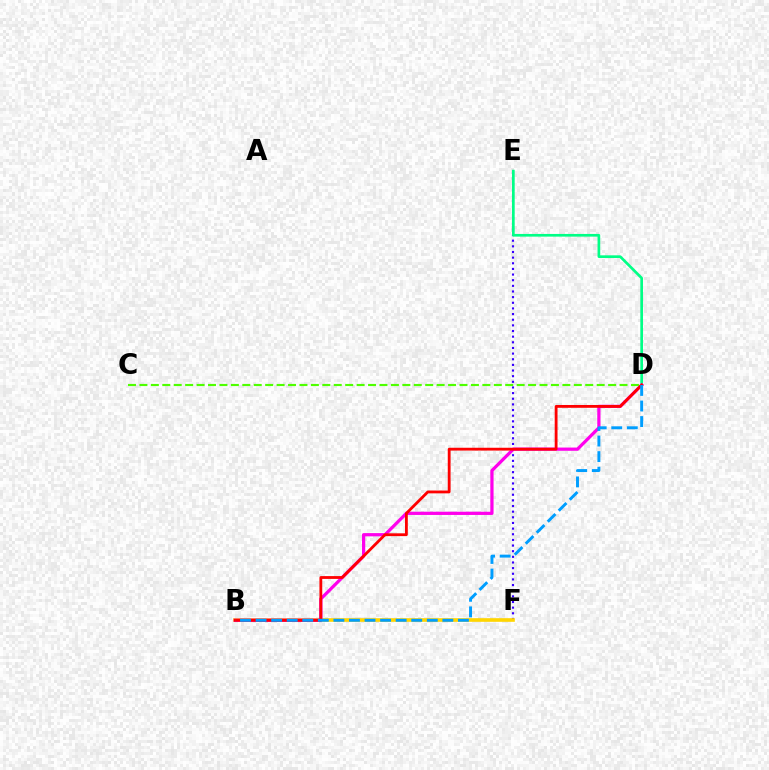{('E', 'F'): [{'color': '#3700ff', 'line_style': 'dotted', 'thickness': 1.53}], ('B', 'F'): [{'color': '#ffd500', 'line_style': 'solid', 'thickness': 2.62}], ('D', 'E'): [{'color': '#00ff86', 'line_style': 'solid', 'thickness': 1.93}], ('B', 'D'): [{'color': '#ff00ed', 'line_style': 'solid', 'thickness': 2.33}, {'color': '#ff0000', 'line_style': 'solid', 'thickness': 2.03}, {'color': '#009eff', 'line_style': 'dashed', 'thickness': 2.11}], ('C', 'D'): [{'color': '#4fff00', 'line_style': 'dashed', 'thickness': 1.55}]}